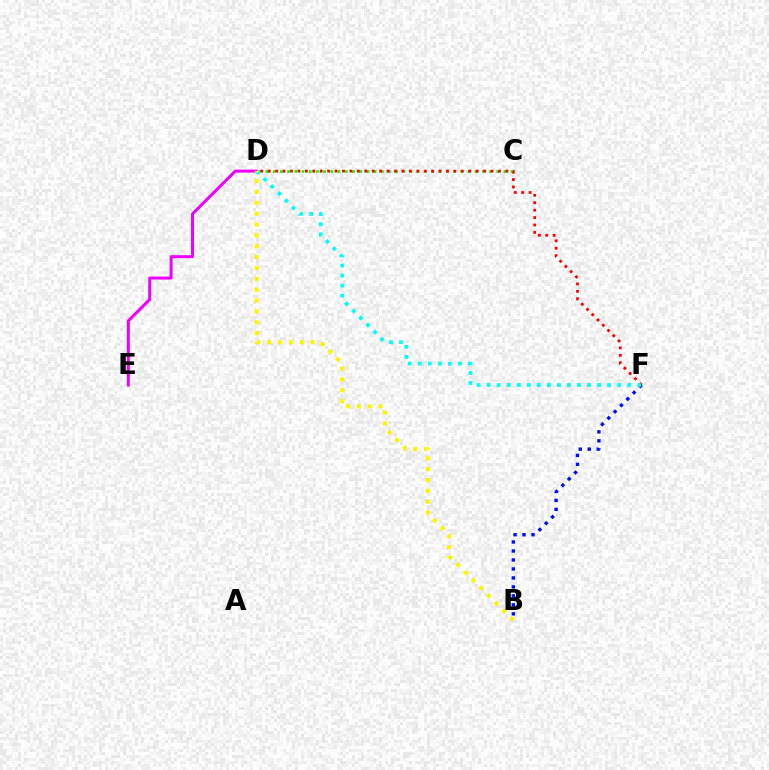{('D', 'E'): [{'color': '#ee00ff', 'line_style': 'solid', 'thickness': 2.15}], ('B', 'F'): [{'color': '#0010ff', 'line_style': 'dotted', 'thickness': 2.44}], ('C', 'D'): [{'color': '#08ff00', 'line_style': 'dotted', 'thickness': 1.96}], ('D', 'F'): [{'color': '#ff0000', 'line_style': 'dotted', 'thickness': 2.02}, {'color': '#00fff6', 'line_style': 'dotted', 'thickness': 2.73}], ('B', 'D'): [{'color': '#fcf500', 'line_style': 'dotted', 'thickness': 2.95}]}